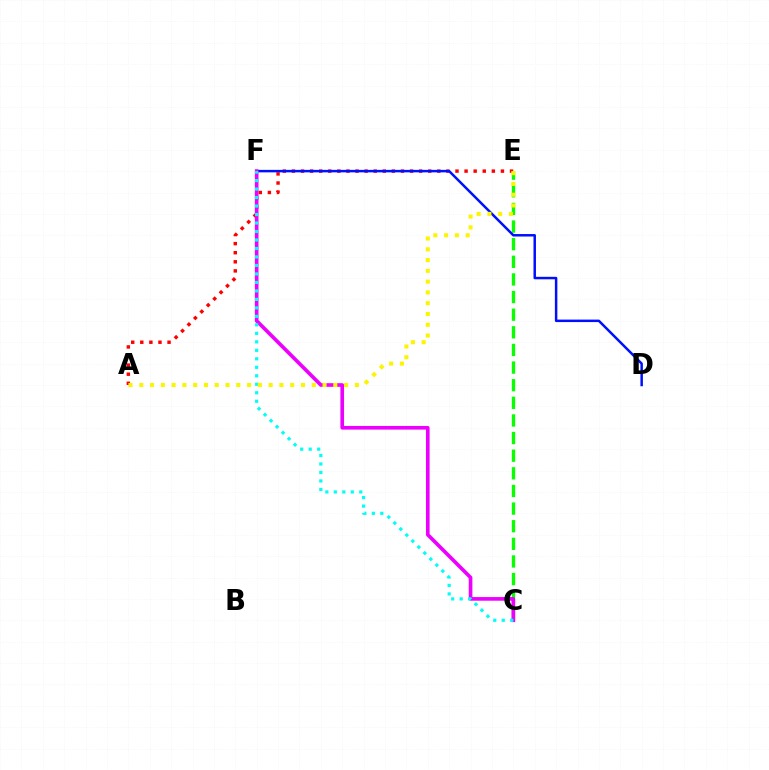{('A', 'E'): [{'color': '#ff0000', 'line_style': 'dotted', 'thickness': 2.47}, {'color': '#fcf500', 'line_style': 'dotted', 'thickness': 2.93}], ('C', 'E'): [{'color': '#08ff00', 'line_style': 'dashed', 'thickness': 2.39}], ('D', 'F'): [{'color': '#0010ff', 'line_style': 'solid', 'thickness': 1.79}], ('C', 'F'): [{'color': '#ee00ff', 'line_style': 'solid', 'thickness': 2.63}, {'color': '#00fff6', 'line_style': 'dotted', 'thickness': 2.31}]}